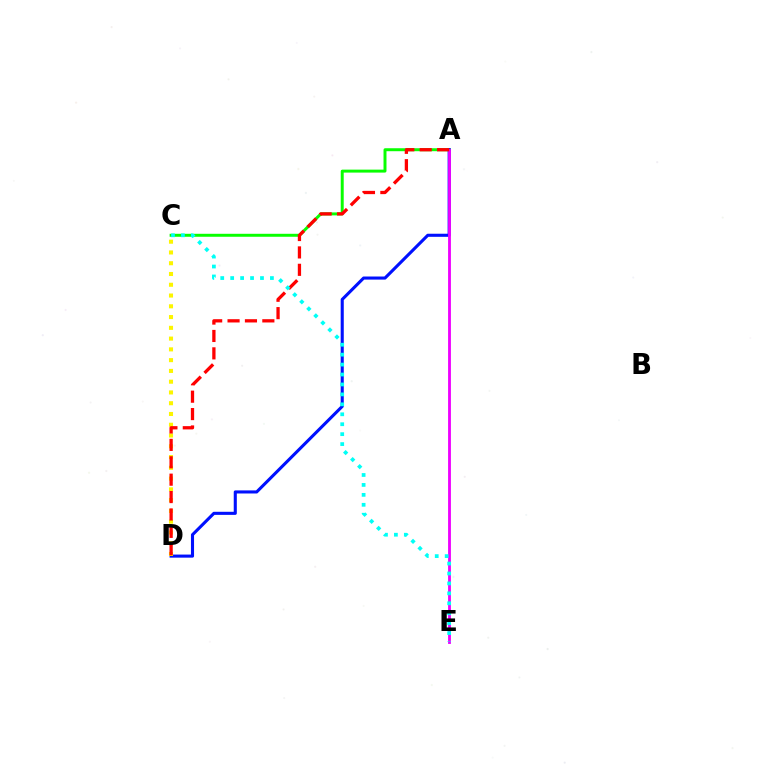{('A', 'C'): [{'color': '#08ff00', 'line_style': 'solid', 'thickness': 2.14}], ('A', 'D'): [{'color': '#0010ff', 'line_style': 'solid', 'thickness': 2.22}, {'color': '#ff0000', 'line_style': 'dashed', 'thickness': 2.36}], ('C', 'D'): [{'color': '#fcf500', 'line_style': 'dotted', 'thickness': 2.93}], ('A', 'E'): [{'color': '#ee00ff', 'line_style': 'solid', 'thickness': 2.04}], ('C', 'E'): [{'color': '#00fff6', 'line_style': 'dotted', 'thickness': 2.7}]}